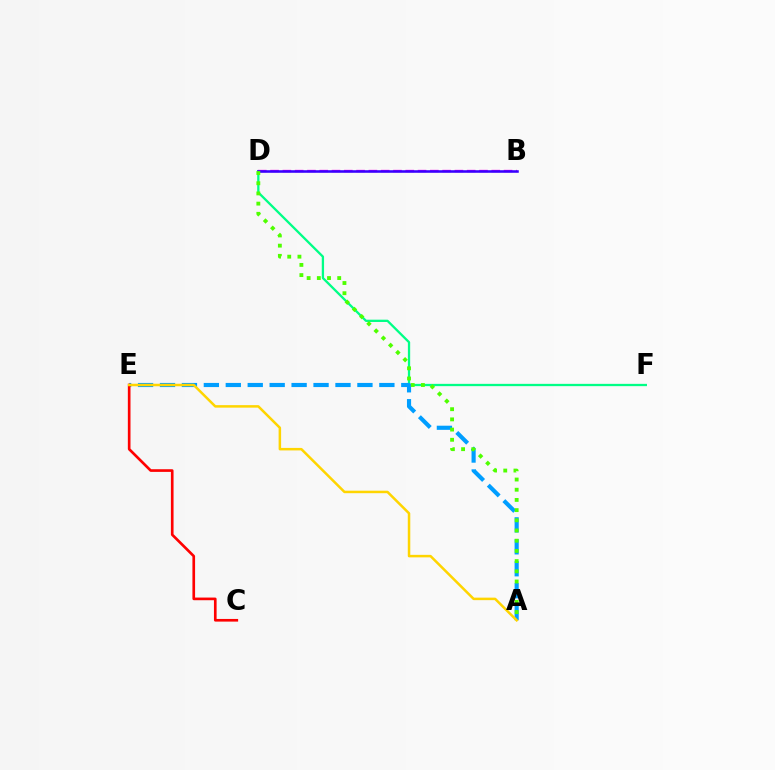{('D', 'F'): [{'color': '#00ff86', 'line_style': 'solid', 'thickness': 1.65}], ('A', 'E'): [{'color': '#009eff', 'line_style': 'dashed', 'thickness': 2.98}, {'color': '#ffd500', 'line_style': 'solid', 'thickness': 1.81}], ('B', 'D'): [{'color': '#ff00ed', 'line_style': 'dashed', 'thickness': 1.67}, {'color': '#3700ff', 'line_style': 'solid', 'thickness': 1.84}], ('C', 'E'): [{'color': '#ff0000', 'line_style': 'solid', 'thickness': 1.91}], ('A', 'D'): [{'color': '#4fff00', 'line_style': 'dotted', 'thickness': 2.77}]}